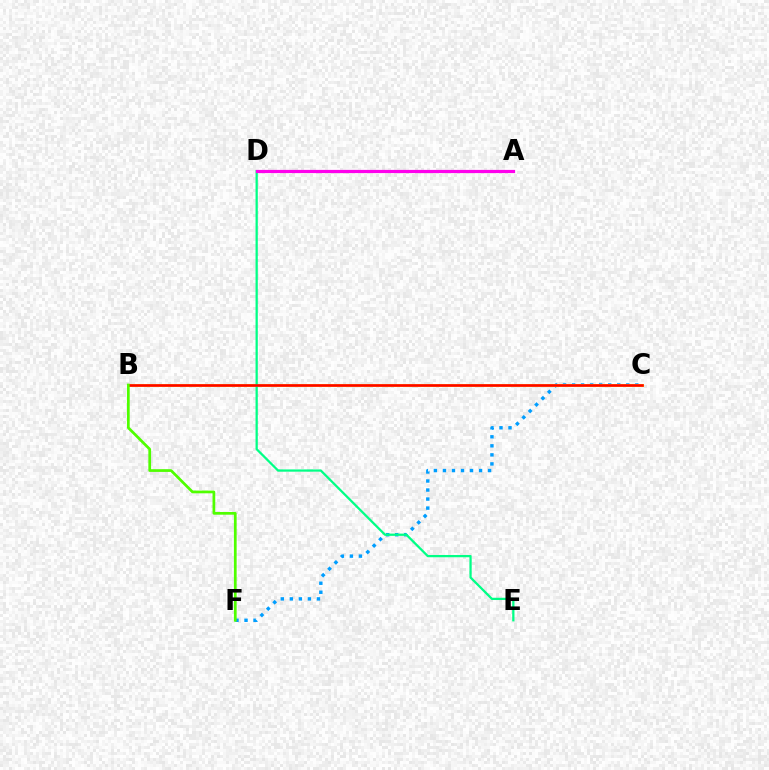{('C', 'F'): [{'color': '#009eff', 'line_style': 'dotted', 'thickness': 2.45}], ('B', 'C'): [{'color': '#ffd500', 'line_style': 'solid', 'thickness': 2.12}, {'color': '#ff0000', 'line_style': 'solid', 'thickness': 1.82}], ('D', 'E'): [{'color': '#00ff86', 'line_style': 'solid', 'thickness': 1.63}], ('A', 'D'): [{'color': '#3700ff', 'line_style': 'solid', 'thickness': 1.92}, {'color': '#ff00ed', 'line_style': 'solid', 'thickness': 2.31}], ('B', 'F'): [{'color': '#4fff00', 'line_style': 'solid', 'thickness': 1.96}]}